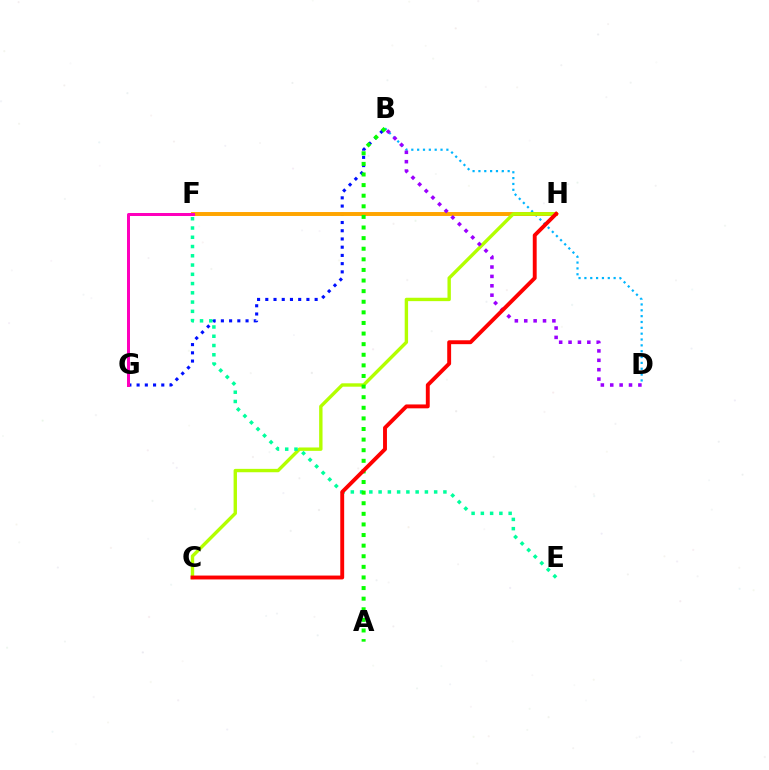{('B', 'D'): [{'color': '#00b5ff', 'line_style': 'dotted', 'thickness': 1.59}, {'color': '#9b00ff', 'line_style': 'dotted', 'thickness': 2.55}], ('B', 'G'): [{'color': '#0010ff', 'line_style': 'dotted', 'thickness': 2.23}], ('F', 'H'): [{'color': '#ffa500', 'line_style': 'solid', 'thickness': 2.84}], ('C', 'H'): [{'color': '#b3ff00', 'line_style': 'solid', 'thickness': 2.44}, {'color': '#ff0000', 'line_style': 'solid', 'thickness': 2.8}], ('E', 'F'): [{'color': '#00ff9d', 'line_style': 'dotted', 'thickness': 2.52}], ('F', 'G'): [{'color': '#ff00bd', 'line_style': 'solid', 'thickness': 2.15}], ('A', 'B'): [{'color': '#08ff00', 'line_style': 'dotted', 'thickness': 2.88}]}